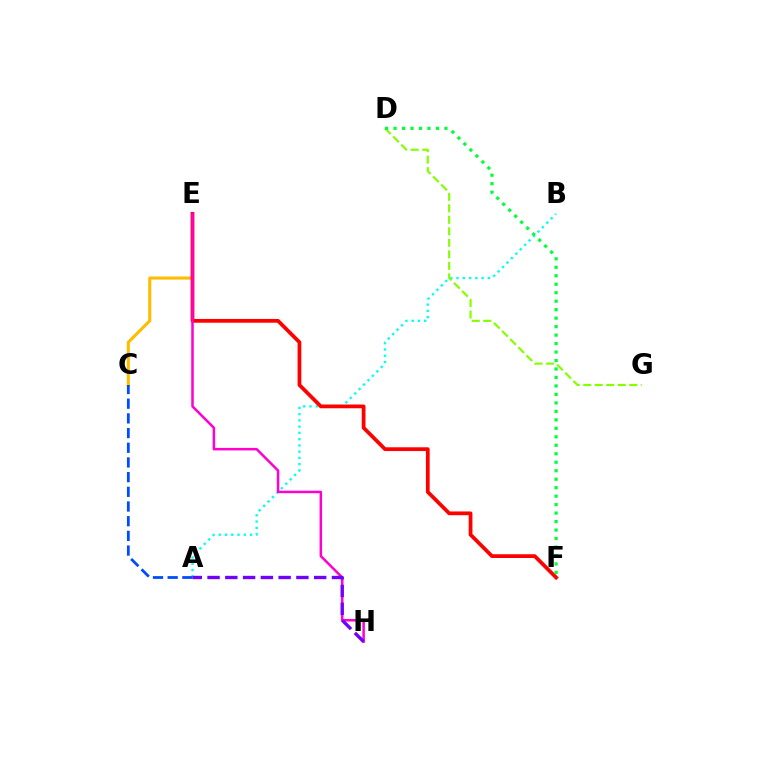{('A', 'B'): [{'color': '#00fff6', 'line_style': 'dotted', 'thickness': 1.7}], ('C', 'E'): [{'color': '#ffbd00', 'line_style': 'solid', 'thickness': 2.21}], ('A', 'C'): [{'color': '#004bff', 'line_style': 'dashed', 'thickness': 2.0}], ('D', 'G'): [{'color': '#84ff00', 'line_style': 'dashed', 'thickness': 1.56}], ('E', 'F'): [{'color': '#ff0000', 'line_style': 'solid', 'thickness': 2.7}], ('E', 'H'): [{'color': '#ff00cf', 'line_style': 'solid', 'thickness': 1.81}], ('D', 'F'): [{'color': '#00ff39', 'line_style': 'dotted', 'thickness': 2.3}], ('A', 'H'): [{'color': '#7200ff', 'line_style': 'dashed', 'thickness': 2.41}]}